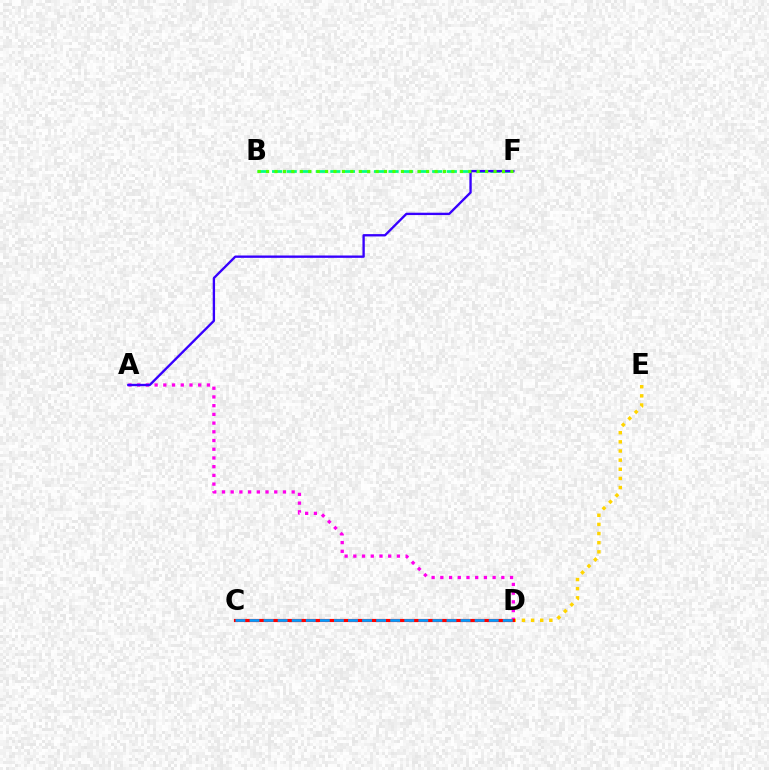{('D', 'E'): [{'color': '#ffd500', 'line_style': 'dotted', 'thickness': 2.48}], ('B', 'F'): [{'color': '#00ff86', 'line_style': 'dashed', 'thickness': 1.98}, {'color': '#4fff00', 'line_style': 'dotted', 'thickness': 2.29}], ('A', 'D'): [{'color': '#ff00ed', 'line_style': 'dotted', 'thickness': 2.37}], ('C', 'D'): [{'color': '#ff0000', 'line_style': 'solid', 'thickness': 2.27}, {'color': '#009eff', 'line_style': 'dashed', 'thickness': 1.91}], ('A', 'F'): [{'color': '#3700ff', 'line_style': 'solid', 'thickness': 1.69}]}